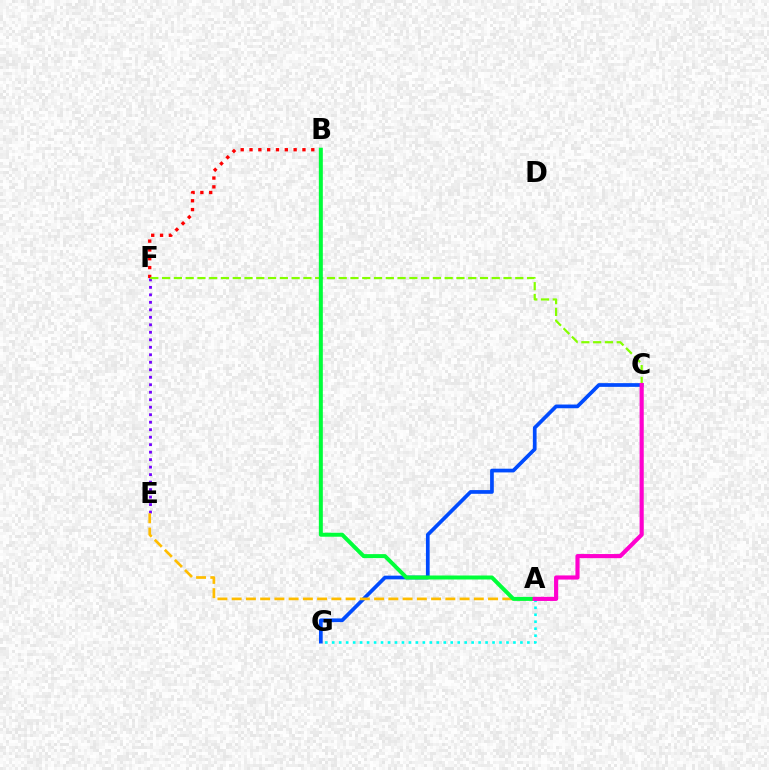{('C', 'G'): [{'color': '#004bff', 'line_style': 'solid', 'thickness': 2.67}], ('B', 'F'): [{'color': '#ff0000', 'line_style': 'dotted', 'thickness': 2.4}], ('A', 'G'): [{'color': '#00fff6', 'line_style': 'dotted', 'thickness': 1.89}], ('E', 'F'): [{'color': '#7200ff', 'line_style': 'dotted', 'thickness': 2.04}], ('C', 'F'): [{'color': '#84ff00', 'line_style': 'dashed', 'thickness': 1.6}], ('A', 'E'): [{'color': '#ffbd00', 'line_style': 'dashed', 'thickness': 1.94}], ('A', 'B'): [{'color': '#00ff39', 'line_style': 'solid', 'thickness': 2.87}], ('A', 'C'): [{'color': '#ff00cf', 'line_style': 'solid', 'thickness': 2.98}]}